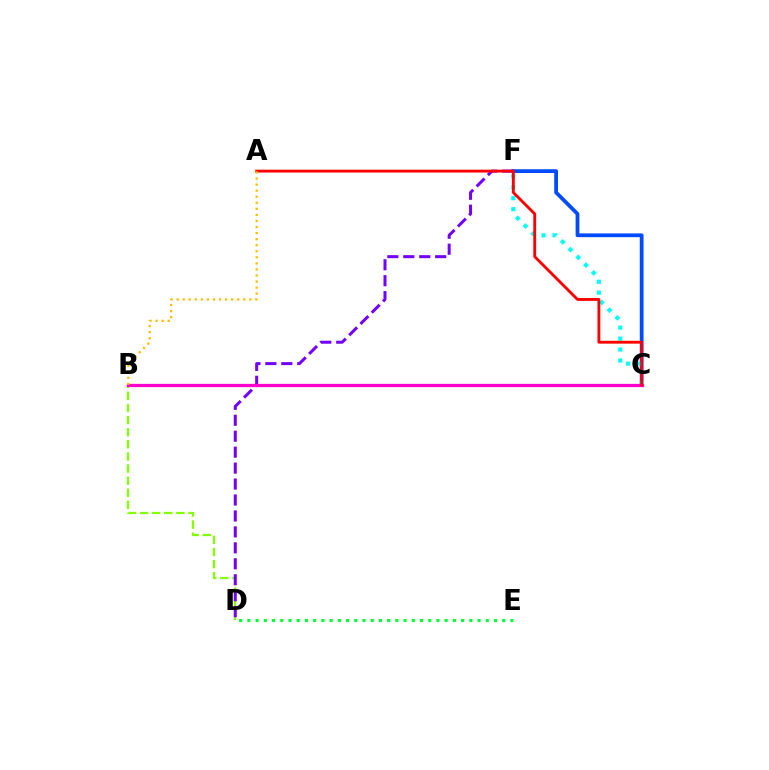{('C', 'F'): [{'color': '#004bff', 'line_style': 'solid', 'thickness': 2.71}, {'color': '#00fff6', 'line_style': 'dotted', 'thickness': 2.98}], ('B', 'D'): [{'color': '#84ff00', 'line_style': 'dashed', 'thickness': 1.64}], ('D', 'F'): [{'color': '#7200ff', 'line_style': 'dashed', 'thickness': 2.17}], ('B', 'C'): [{'color': '#ff00cf', 'line_style': 'solid', 'thickness': 2.34}], ('A', 'C'): [{'color': '#ff0000', 'line_style': 'solid', 'thickness': 2.05}], ('D', 'E'): [{'color': '#00ff39', 'line_style': 'dotted', 'thickness': 2.23}], ('A', 'B'): [{'color': '#ffbd00', 'line_style': 'dotted', 'thickness': 1.65}]}